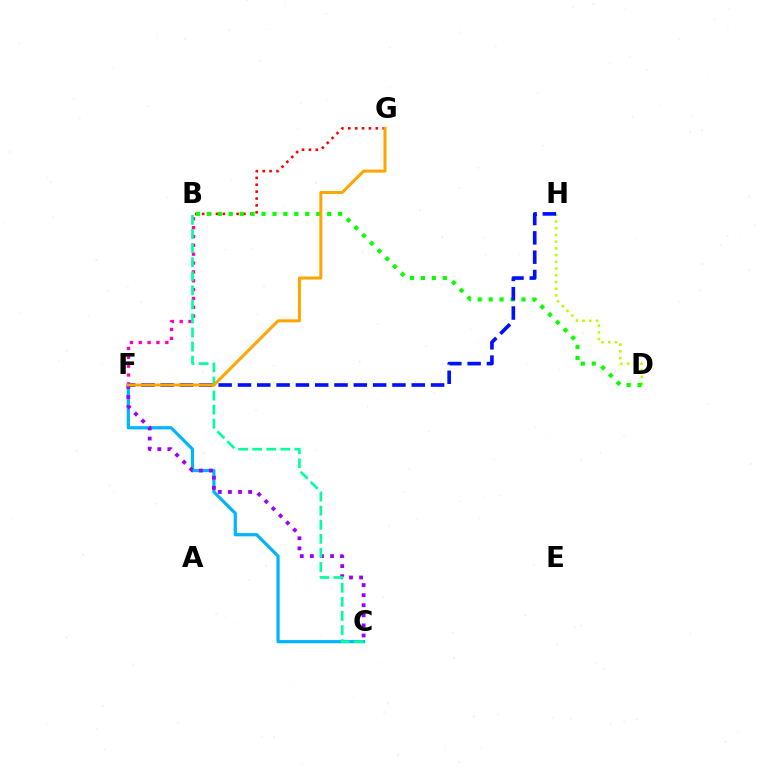{('C', 'F'): [{'color': '#00b5ff', 'line_style': 'solid', 'thickness': 2.31}, {'color': '#9b00ff', 'line_style': 'dotted', 'thickness': 2.74}], ('D', 'H'): [{'color': '#b3ff00', 'line_style': 'dotted', 'thickness': 1.83}], ('B', 'G'): [{'color': '#ff0000', 'line_style': 'dotted', 'thickness': 1.87}], ('B', 'F'): [{'color': '#ff00bd', 'line_style': 'dotted', 'thickness': 2.4}], ('B', 'C'): [{'color': '#00ff9d', 'line_style': 'dashed', 'thickness': 1.91}], ('B', 'D'): [{'color': '#08ff00', 'line_style': 'dotted', 'thickness': 2.97}], ('F', 'H'): [{'color': '#0010ff', 'line_style': 'dashed', 'thickness': 2.62}], ('F', 'G'): [{'color': '#ffa500', 'line_style': 'solid', 'thickness': 2.17}]}